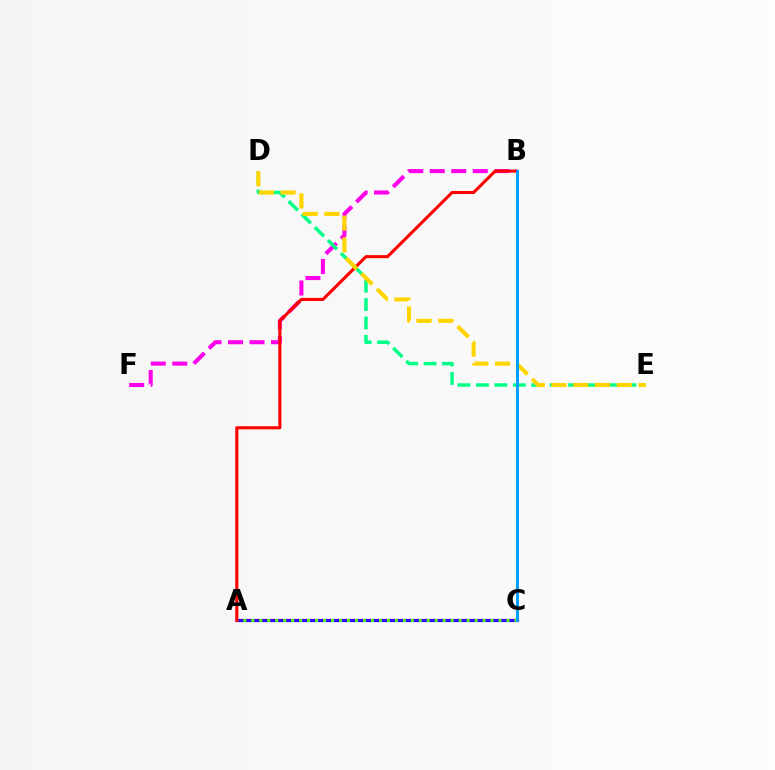{('A', 'C'): [{'color': '#3700ff', 'line_style': 'solid', 'thickness': 2.33}, {'color': '#4fff00', 'line_style': 'dotted', 'thickness': 2.17}], ('B', 'F'): [{'color': '#ff00ed', 'line_style': 'dashed', 'thickness': 2.92}], ('D', 'E'): [{'color': '#00ff86', 'line_style': 'dashed', 'thickness': 2.5}, {'color': '#ffd500', 'line_style': 'dashed', 'thickness': 2.95}], ('A', 'B'): [{'color': '#ff0000', 'line_style': 'solid', 'thickness': 2.21}], ('B', 'C'): [{'color': '#009eff', 'line_style': 'solid', 'thickness': 2.12}]}